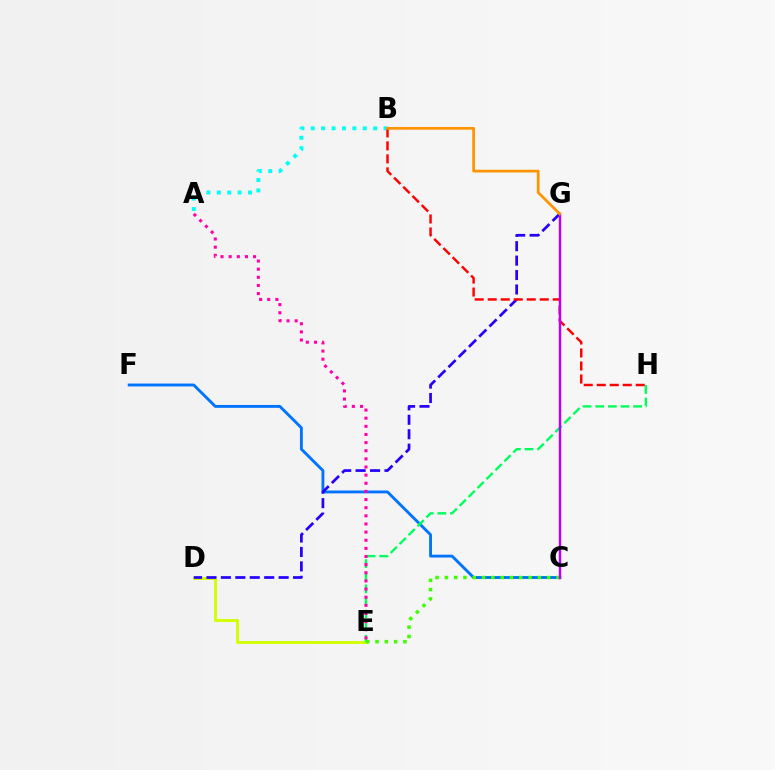{('C', 'F'): [{'color': '#0074ff', 'line_style': 'solid', 'thickness': 2.07}], ('D', 'E'): [{'color': '#d1ff00', 'line_style': 'solid', 'thickness': 2.1}], ('D', 'G'): [{'color': '#2500ff', 'line_style': 'dashed', 'thickness': 1.96}], ('E', 'H'): [{'color': '#00ff5c', 'line_style': 'dashed', 'thickness': 1.71}], ('A', 'B'): [{'color': '#00fff6', 'line_style': 'dotted', 'thickness': 2.82}], ('B', 'H'): [{'color': '#ff0000', 'line_style': 'dashed', 'thickness': 1.77}], ('C', 'E'): [{'color': '#3dff00', 'line_style': 'dotted', 'thickness': 2.53}], ('C', 'G'): [{'color': '#b900ff', 'line_style': 'solid', 'thickness': 1.77}], ('B', 'G'): [{'color': '#ff9400', 'line_style': 'solid', 'thickness': 1.96}], ('A', 'E'): [{'color': '#ff00ac', 'line_style': 'dotted', 'thickness': 2.21}]}